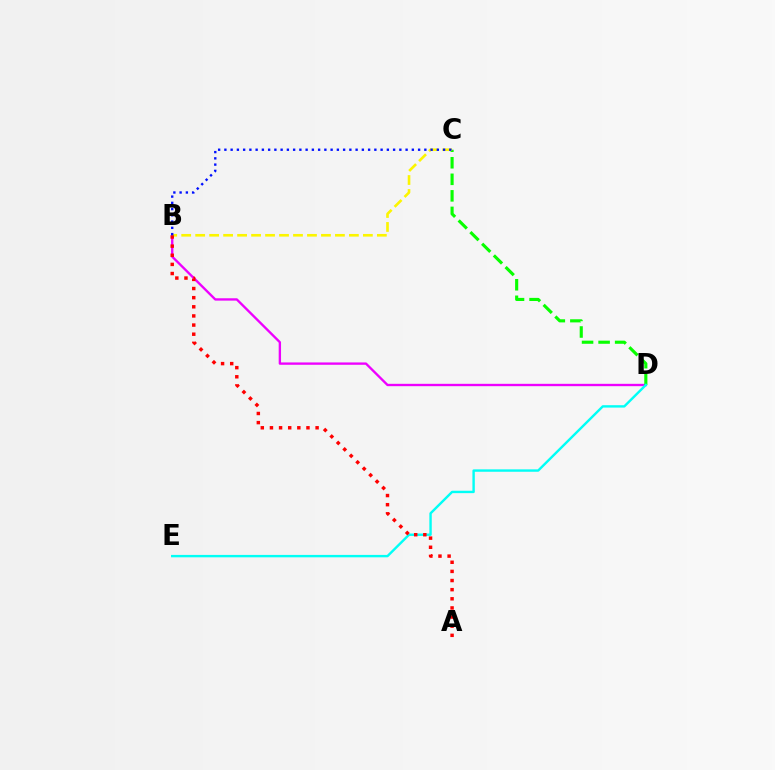{('B', 'D'): [{'color': '#ee00ff', 'line_style': 'solid', 'thickness': 1.69}], ('C', 'D'): [{'color': '#08ff00', 'line_style': 'dashed', 'thickness': 2.25}], ('B', 'C'): [{'color': '#fcf500', 'line_style': 'dashed', 'thickness': 1.9}, {'color': '#0010ff', 'line_style': 'dotted', 'thickness': 1.7}], ('D', 'E'): [{'color': '#00fff6', 'line_style': 'solid', 'thickness': 1.73}], ('A', 'B'): [{'color': '#ff0000', 'line_style': 'dotted', 'thickness': 2.48}]}